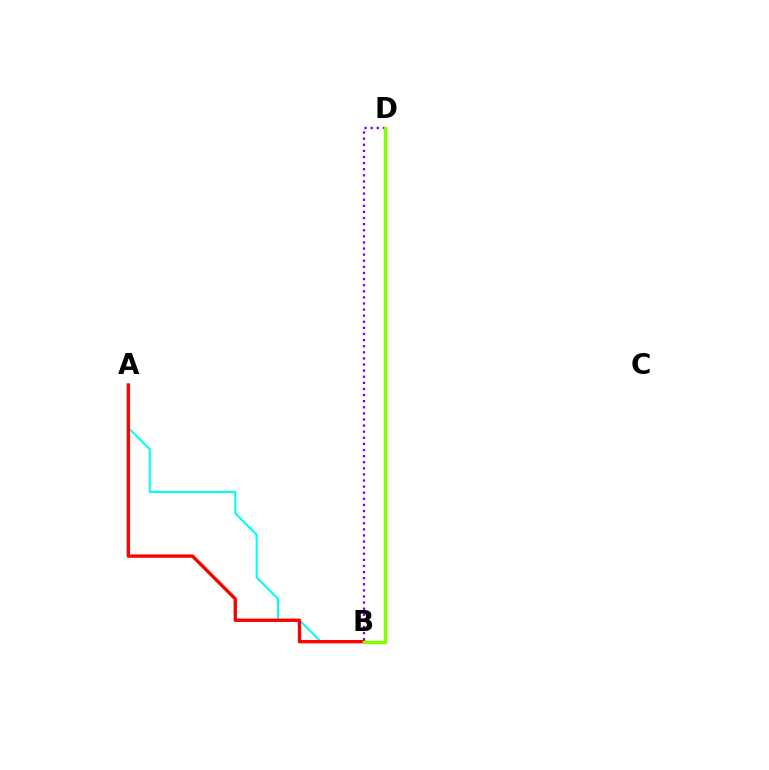{('A', 'B'): [{'color': '#00fff6', 'line_style': 'solid', 'thickness': 1.51}, {'color': '#ff0000', 'line_style': 'solid', 'thickness': 2.42}], ('B', 'D'): [{'color': '#7200ff', 'line_style': 'dotted', 'thickness': 1.66}, {'color': '#84ff00', 'line_style': 'solid', 'thickness': 2.5}]}